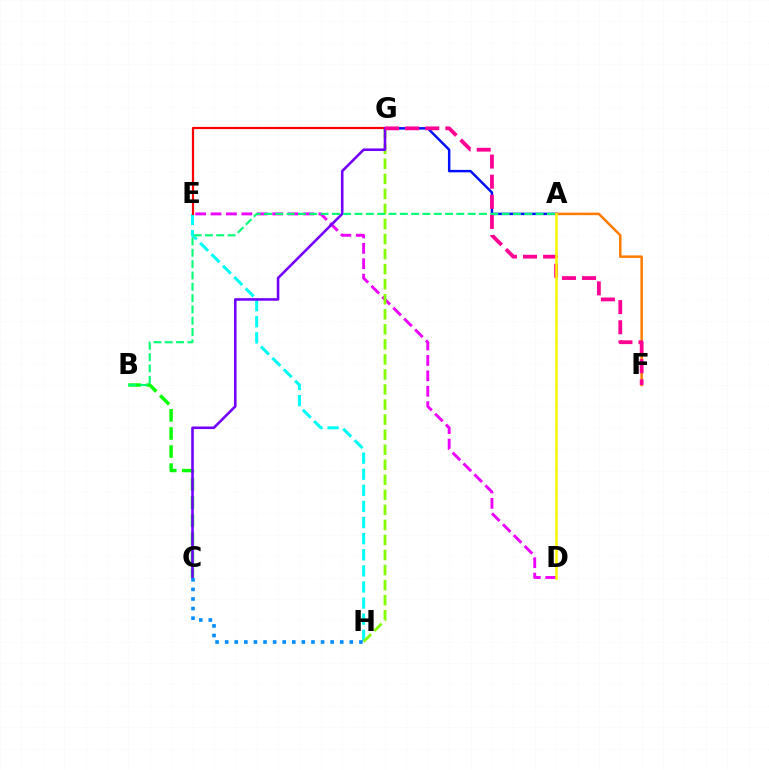{('B', 'C'): [{'color': '#08ff00', 'line_style': 'dashed', 'thickness': 2.46}], ('E', 'H'): [{'color': '#00fff6', 'line_style': 'dashed', 'thickness': 2.19}], ('D', 'E'): [{'color': '#ee00ff', 'line_style': 'dashed', 'thickness': 2.09}], ('A', 'G'): [{'color': '#0010ff', 'line_style': 'solid', 'thickness': 1.77}], ('E', 'G'): [{'color': '#ff0000', 'line_style': 'solid', 'thickness': 1.59}], ('G', 'H'): [{'color': '#84ff00', 'line_style': 'dashed', 'thickness': 2.04}], ('C', 'G'): [{'color': '#7200ff', 'line_style': 'solid', 'thickness': 1.86}], ('A', 'F'): [{'color': '#ff7c00', 'line_style': 'solid', 'thickness': 1.82}], ('F', 'G'): [{'color': '#ff0094', 'line_style': 'dashed', 'thickness': 2.73}], ('A', 'D'): [{'color': '#fcf500', 'line_style': 'solid', 'thickness': 1.83}], ('A', 'B'): [{'color': '#00ff74', 'line_style': 'dashed', 'thickness': 1.54}], ('C', 'H'): [{'color': '#008cff', 'line_style': 'dotted', 'thickness': 2.6}]}